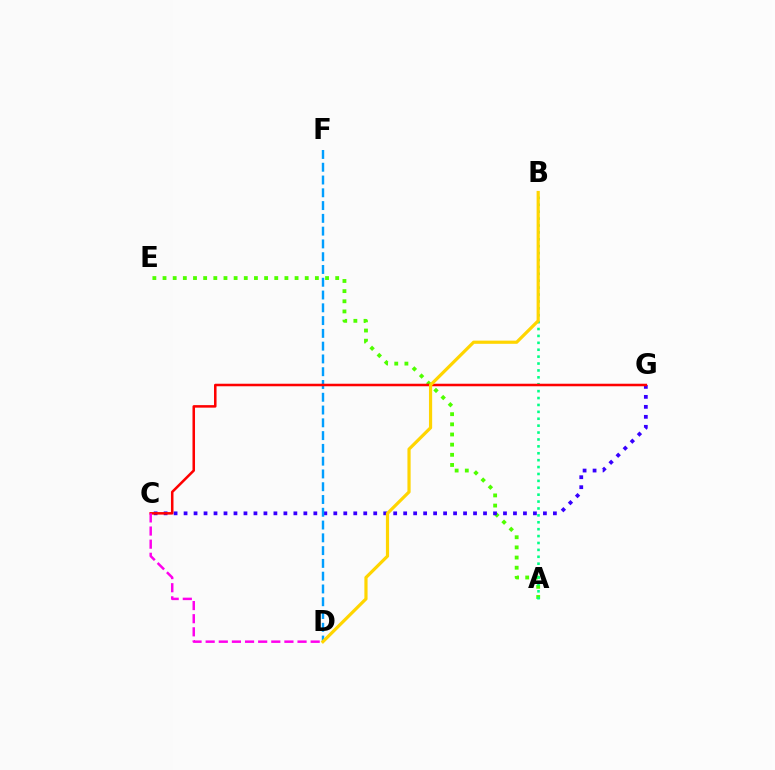{('A', 'E'): [{'color': '#4fff00', 'line_style': 'dotted', 'thickness': 2.76}], ('A', 'B'): [{'color': '#00ff86', 'line_style': 'dotted', 'thickness': 1.88}], ('C', 'G'): [{'color': '#3700ff', 'line_style': 'dotted', 'thickness': 2.71}, {'color': '#ff0000', 'line_style': 'solid', 'thickness': 1.82}], ('D', 'F'): [{'color': '#009eff', 'line_style': 'dashed', 'thickness': 1.74}], ('C', 'D'): [{'color': '#ff00ed', 'line_style': 'dashed', 'thickness': 1.78}], ('B', 'D'): [{'color': '#ffd500', 'line_style': 'solid', 'thickness': 2.3}]}